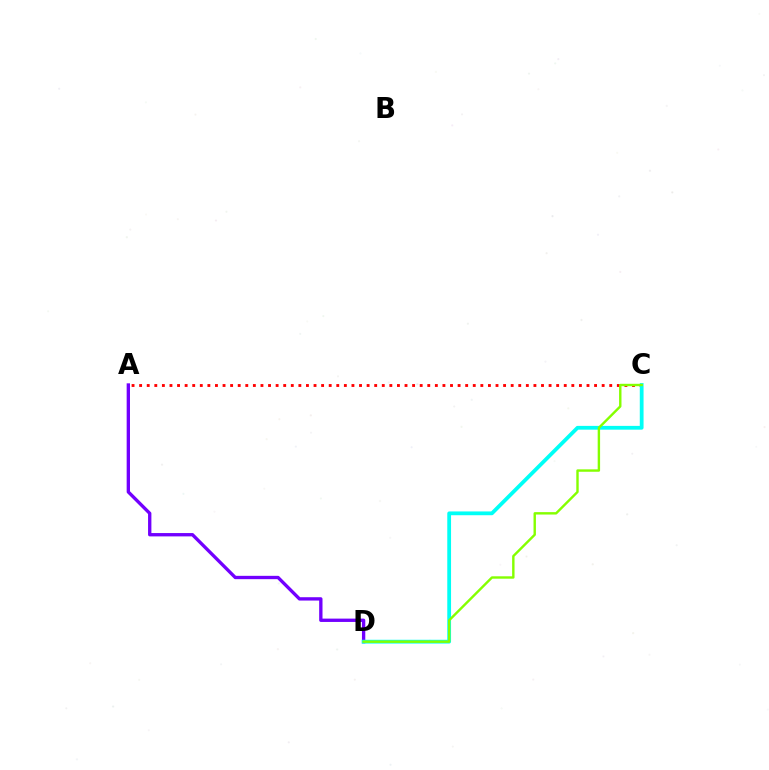{('A', 'D'): [{'color': '#7200ff', 'line_style': 'solid', 'thickness': 2.4}], ('A', 'C'): [{'color': '#ff0000', 'line_style': 'dotted', 'thickness': 2.06}], ('C', 'D'): [{'color': '#00fff6', 'line_style': 'solid', 'thickness': 2.72}, {'color': '#84ff00', 'line_style': 'solid', 'thickness': 1.73}]}